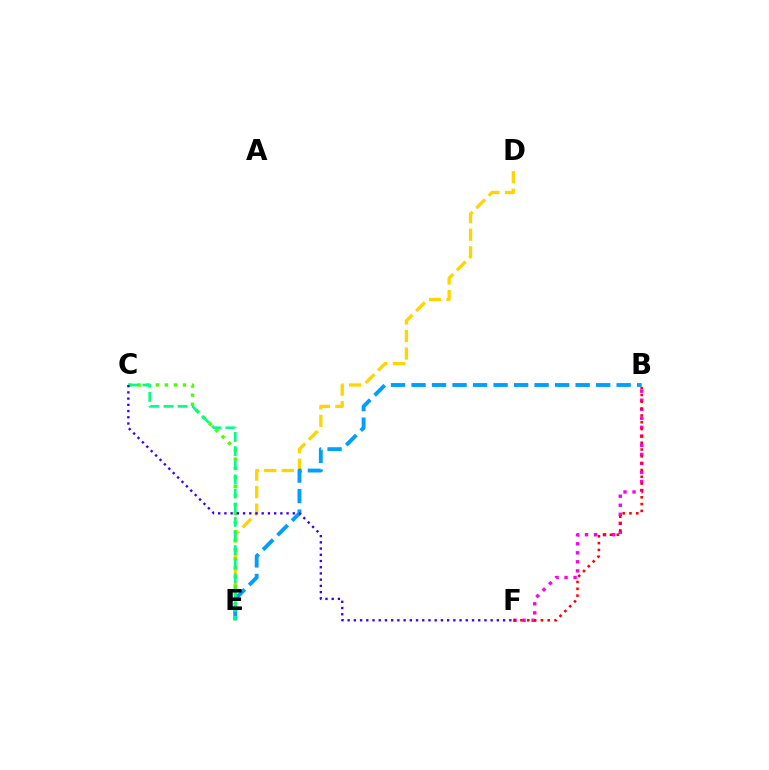{('B', 'F'): [{'color': '#ff00ed', 'line_style': 'dotted', 'thickness': 2.45}, {'color': '#ff0000', 'line_style': 'dotted', 'thickness': 1.85}], ('D', 'E'): [{'color': '#ffd500', 'line_style': 'dashed', 'thickness': 2.38}], ('C', 'E'): [{'color': '#4fff00', 'line_style': 'dotted', 'thickness': 2.47}, {'color': '#00ff86', 'line_style': 'dashed', 'thickness': 1.92}], ('B', 'E'): [{'color': '#009eff', 'line_style': 'dashed', 'thickness': 2.79}], ('C', 'F'): [{'color': '#3700ff', 'line_style': 'dotted', 'thickness': 1.69}]}